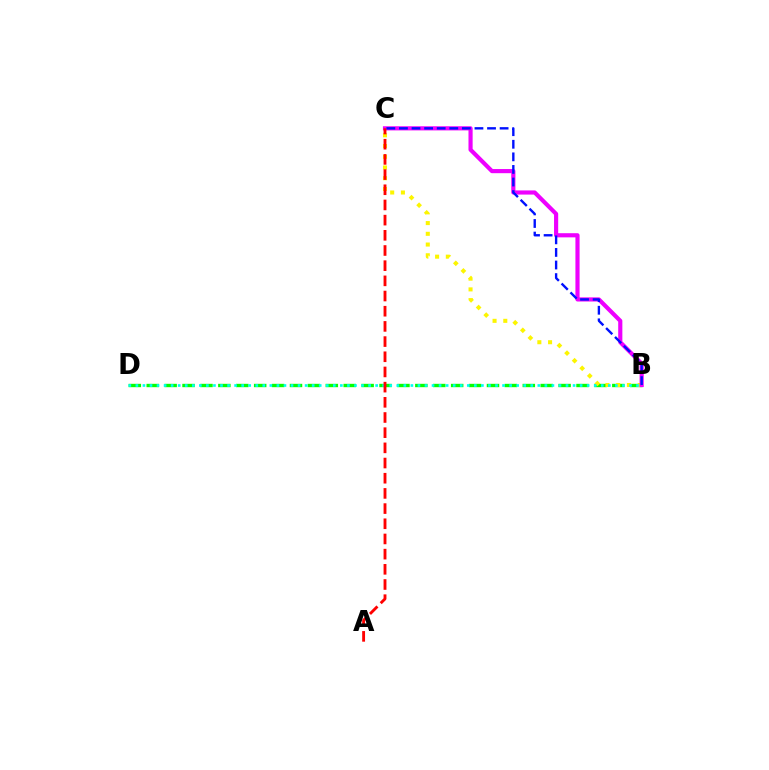{('B', 'D'): [{'color': '#08ff00', 'line_style': 'dashed', 'thickness': 2.43}, {'color': '#00fff6', 'line_style': 'dotted', 'thickness': 1.92}], ('B', 'C'): [{'color': '#fcf500', 'line_style': 'dotted', 'thickness': 2.91}, {'color': '#ee00ff', 'line_style': 'solid', 'thickness': 2.99}, {'color': '#0010ff', 'line_style': 'dashed', 'thickness': 1.71}], ('A', 'C'): [{'color': '#ff0000', 'line_style': 'dashed', 'thickness': 2.06}]}